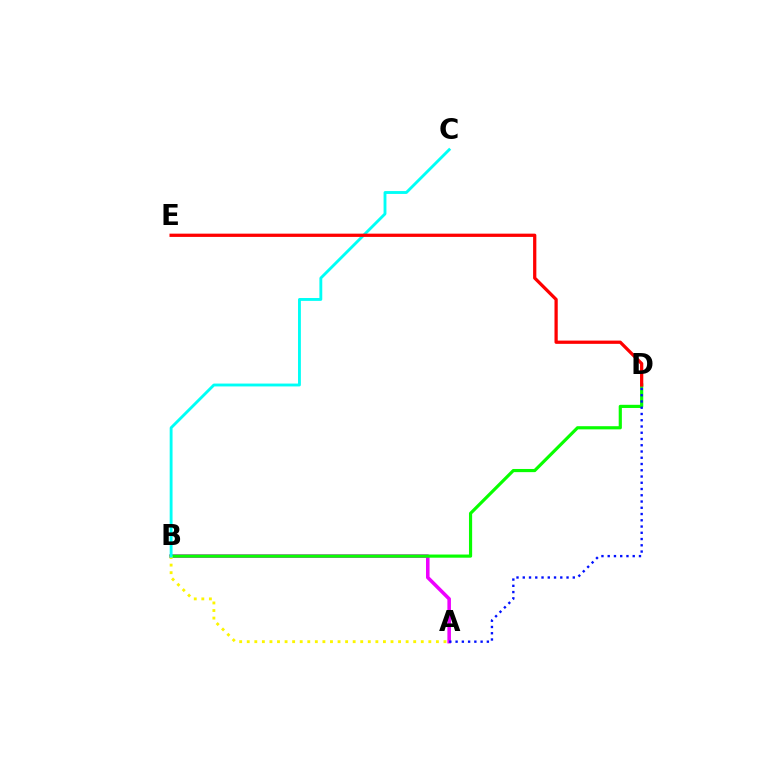{('A', 'B'): [{'color': '#ee00ff', 'line_style': 'solid', 'thickness': 2.55}, {'color': '#fcf500', 'line_style': 'dotted', 'thickness': 2.06}], ('B', 'D'): [{'color': '#08ff00', 'line_style': 'solid', 'thickness': 2.28}], ('A', 'D'): [{'color': '#0010ff', 'line_style': 'dotted', 'thickness': 1.7}], ('B', 'C'): [{'color': '#00fff6', 'line_style': 'solid', 'thickness': 2.06}], ('D', 'E'): [{'color': '#ff0000', 'line_style': 'solid', 'thickness': 2.34}]}